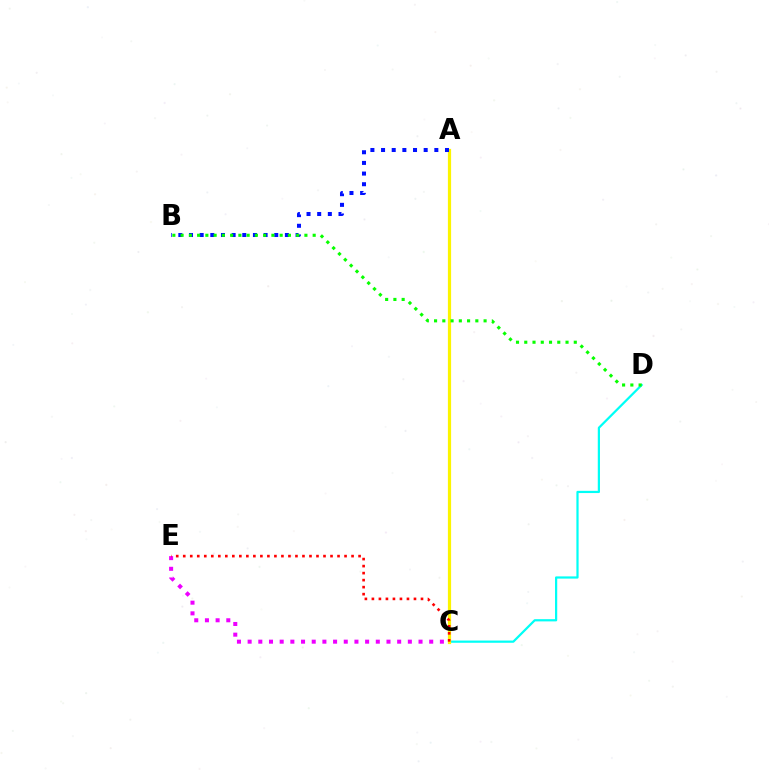{('C', 'D'): [{'color': '#00fff6', 'line_style': 'solid', 'thickness': 1.6}], ('A', 'C'): [{'color': '#fcf500', 'line_style': 'solid', 'thickness': 2.31}], ('A', 'B'): [{'color': '#0010ff', 'line_style': 'dotted', 'thickness': 2.9}], ('C', 'E'): [{'color': '#ee00ff', 'line_style': 'dotted', 'thickness': 2.9}, {'color': '#ff0000', 'line_style': 'dotted', 'thickness': 1.91}], ('B', 'D'): [{'color': '#08ff00', 'line_style': 'dotted', 'thickness': 2.24}]}